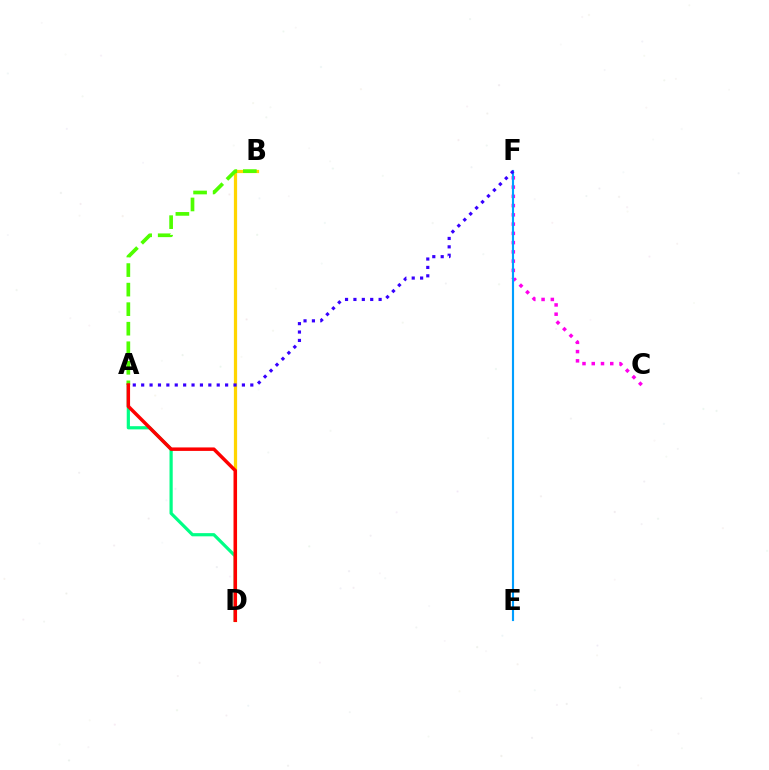{('A', 'D'): [{'color': '#00ff86', 'line_style': 'solid', 'thickness': 2.3}, {'color': '#ff0000', 'line_style': 'solid', 'thickness': 2.5}], ('B', 'D'): [{'color': '#ffd500', 'line_style': 'solid', 'thickness': 2.33}], ('C', 'F'): [{'color': '#ff00ed', 'line_style': 'dotted', 'thickness': 2.51}], ('E', 'F'): [{'color': '#009eff', 'line_style': 'solid', 'thickness': 1.54}], ('A', 'B'): [{'color': '#4fff00', 'line_style': 'dashed', 'thickness': 2.65}], ('A', 'F'): [{'color': '#3700ff', 'line_style': 'dotted', 'thickness': 2.28}]}